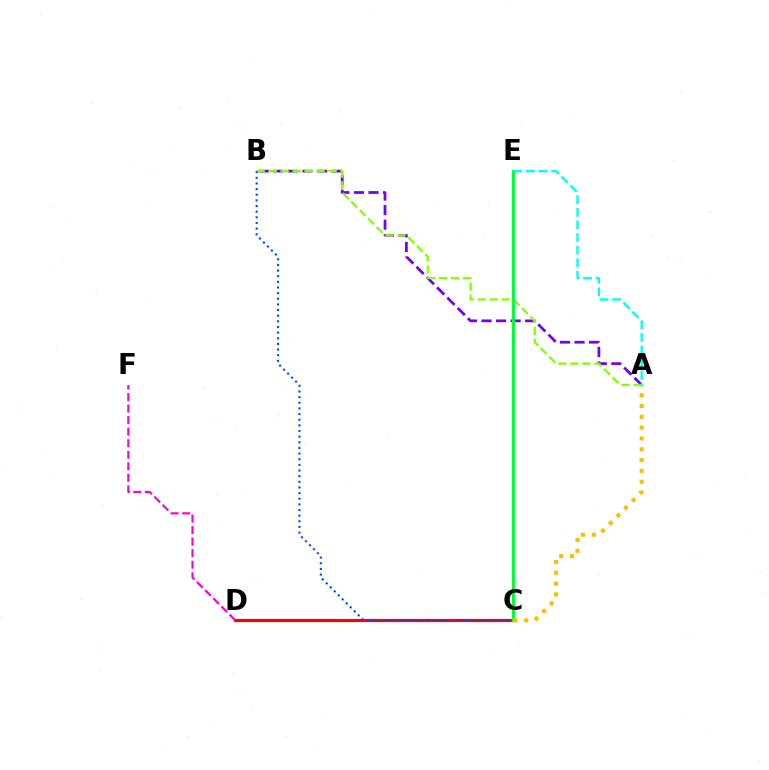{('A', 'B'): [{'color': '#7200ff', 'line_style': 'dashed', 'thickness': 1.98}, {'color': '#84ff00', 'line_style': 'dashed', 'thickness': 1.63}], ('C', 'D'): [{'color': '#ff0000', 'line_style': 'solid', 'thickness': 2.27}], ('C', 'E'): [{'color': '#00ff39', 'line_style': 'solid', 'thickness': 2.32}], ('D', 'F'): [{'color': '#ff00cf', 'line_style': 'dashed', 'thickness': 1.57}], ('B', 'C'): [{'color': '#004bff', 'line_style': 'dotted', 'thickness': 1.53}], ('A', 'C'): [{'color': '#ffbd00', 'line_style': 'dotted', 'thickness': 2.94}], ('A', 'E'): [{'color': '#00fff6', 'line_style': 'dashed', 'thickness': 1.72}]}